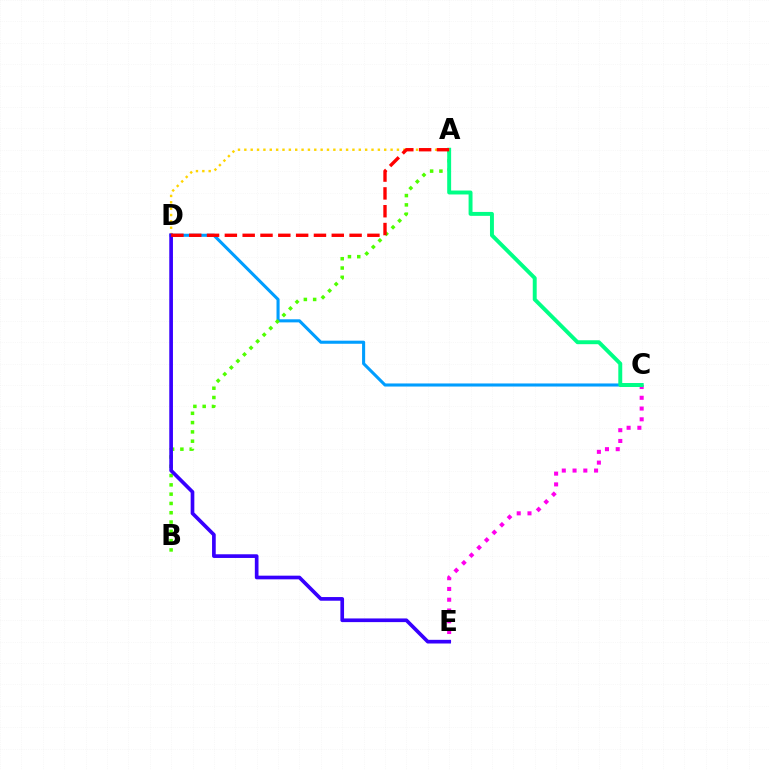{('C', 'D'): [{'color': '#009eff', 'line_style': 'solid', 'thickness': 2.22}], ('C', 'E'): [{'color': '#ff00ed', 'line_style': 'dotted', 'thickness': 2.92}], ('A', 'B'): [{'color': '#4fff00', 'line_style': 'dotted', 'thickness': 2.53}], ('A', 'C'): [{'color': '#00ff86', 'line_style': 'solid', 'thickness': 2.83}], ('A', 'D'): [{'color': '#ffd500', 'line_style': 'dotted', 'thickness': 1.73}, {'color': '#ff0000', 'line_style': 'dashed', 'thickness': 2.42}], ('D', 'E'): [{'color': '#3700ff', 'line_style': 'solid', 'thickness': 2.65}]}